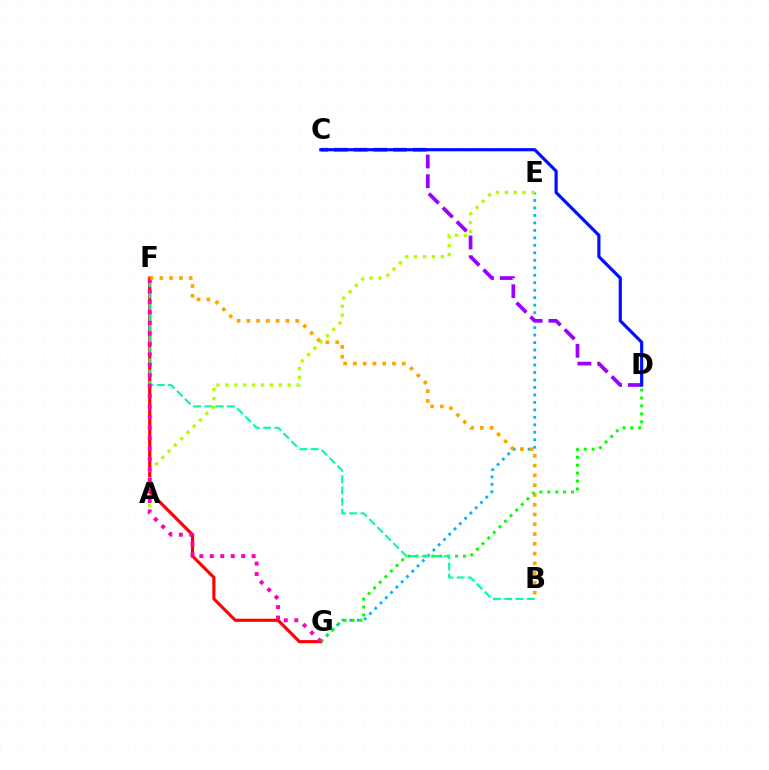{('E', 'G'): [{'color': '#00b5ff', 'line_style': 'dotted', 'thickness': 2.03}], ('F', 'G'): [{'color': '#ff0000', 'line_style': 'solid', 'thickness': 2.26}, {'color': '#ff00bd', 'line_style': 'dotted', 'thickness': 2.85}], ('D', 'G'): [{'color': '#08ff00', 'line_style': 'dotted', 'thickness': 2.15}], ('C', 'D'): [{'color': '#9b00ff', 'line_style': 'dashed', 'thickness': 2.68}, {'color': '#0010ff', 'line_style': 'solid', 'thickness': 2.28}], ('B', 'F'): [{'color': '#00ff9d', 'line_style': 'dashed', 'thickness': 1.53}, {'color': '#ffa500', 'line_style': 'dotted', 'thickness': 2.65}], ('A', 'E'): [{'color': '#b3ff00', 'line_style': 'dotted', 'thickness': 2.42}]}